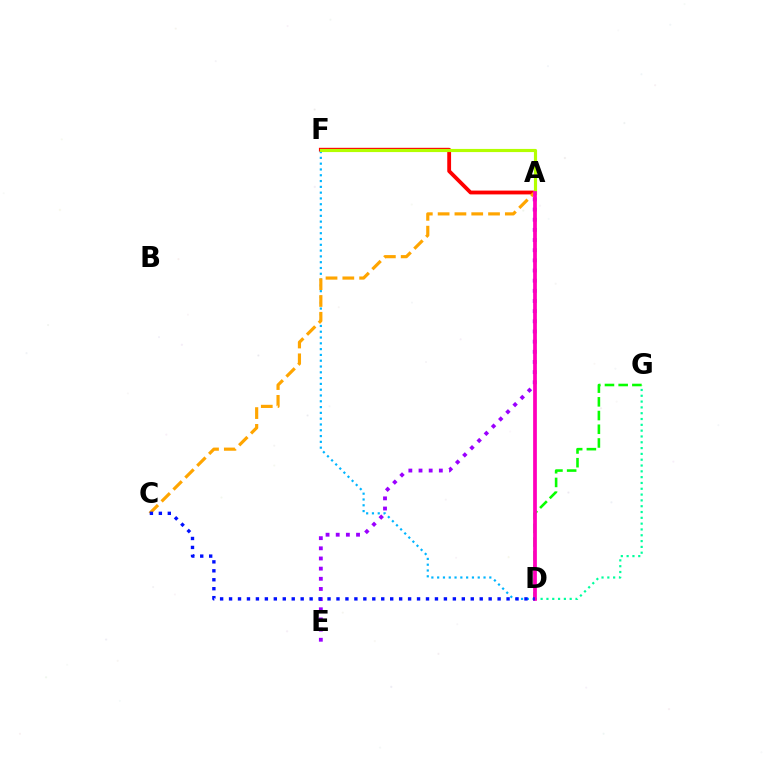{('A', 'F'): [{'color': '#ff0000', 'line_style': 'solid', 'thickness': 2.75}, {'color': '#b3ff00', 'line_style': 'solid', 'thickness': 2.27}], ('D', 'G'): [{'color': '#00ff9d', 'line_style': 'dotted', 'thickness': 1.58}, {'color': '#08ff00', 'line_style': 'dashed', 'thickness': 1.86}], ('D', 'F'): [{'color': '#00b5ff', 'line_style': 'dotted', 'thickness': 1.57}], ('A', 'C'): [{'color': '#ffa500', 'line_style': 'dashed', 'thickness': 2.28}], ('A', 'E'): [{'color': '#9b00ff', 'line_style': 'dotted', 'thickness': 2.76}], ('A', 'D'): [{'color': '#ff00bd', 'line_style': 'solid', 'thickness': 2.69}], ('C', 'D'): [{'color': '#0010ff', 'line_style': 'dotted', 'thickness': 2.43}]}